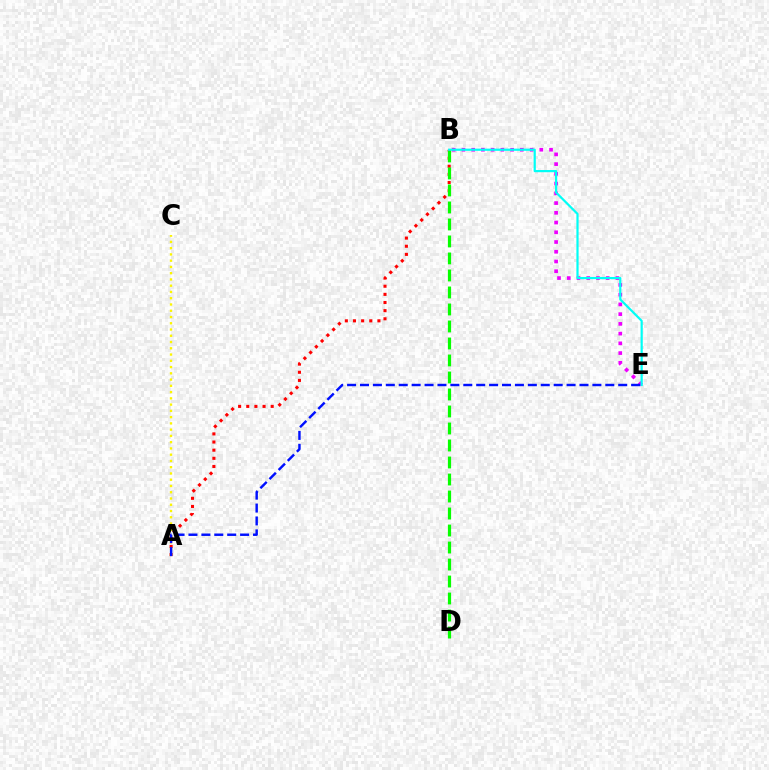{('A', 'B'): [{'color': '#ff0000', 'line_style': 'dotted', 'thickness': 2.21}], ('B', 'E'): [{'color': '#ee00ff', 'line_style': 'dotted', 'thickness': 2.65}, {'color': '#00fff6', 'line_style': 'solid', 'thickness': 1.58}], ('B', 'D'): [{'color': '#08ff00', 'line_style': 'dashed', 'thickness': 2.31}], ('A', 'C'): [{'color': '#fcf500', 'line_style': 'dotted', 'thickness': 1.7}], ('A', 'E'): [{'color': '#0010ff', 'line_style': 'dashed', 'thickness': 1.75}]}